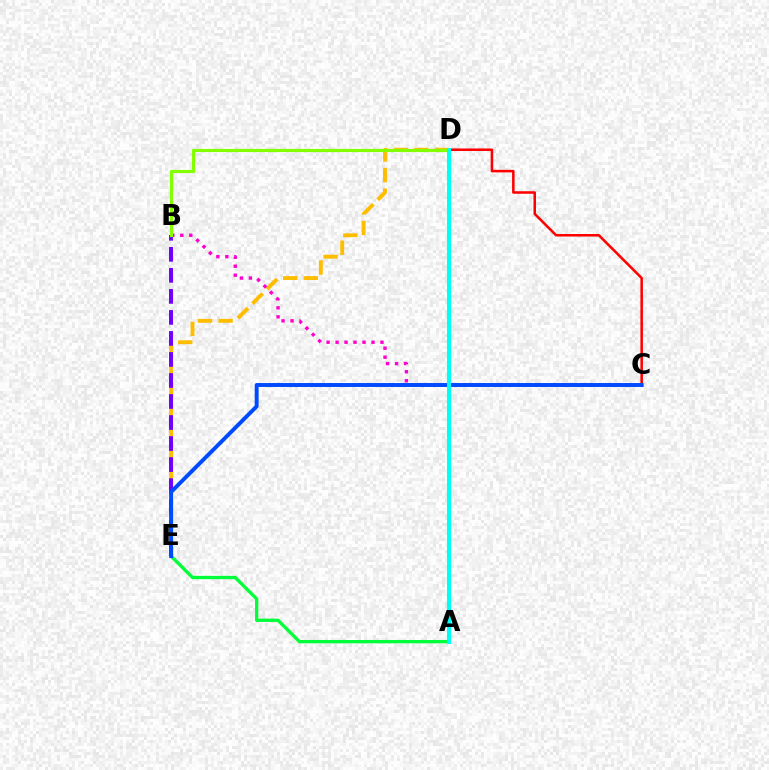{('D', 'E'): [{'color': '#ffbd00', 'line_style': 'dashed', 'thickness': 2.8}], ('B', 'E'): [{'color': '#7200ff', 'line_style': 'dashed', 'thickness': 2.86}], ('A', 'E'): [{'color': '#00ff39', 'line_style': 'solid', 'thickness': 2.38}], ('C', 'D'): [{'color': '#ff0000', 'line_style': 'solid', 'thickness': 1.82}], ('B', 'C'): [{'color': '#ff00cf', 'line_style': 'dotted', 'thickness': 2.44}], ('B', 'D'): [{'color': '#84ff00', 'line_style': 'solid', 'thickness': 2.28}], ('C', 'E'): [{'color': '#004bff', 'line_style': 'solid', 'thickness': 2.84}], ('A', 'D'): [{'color': '#00fff6', 'line_style': 'solid', 'thickness': 2.93}]}